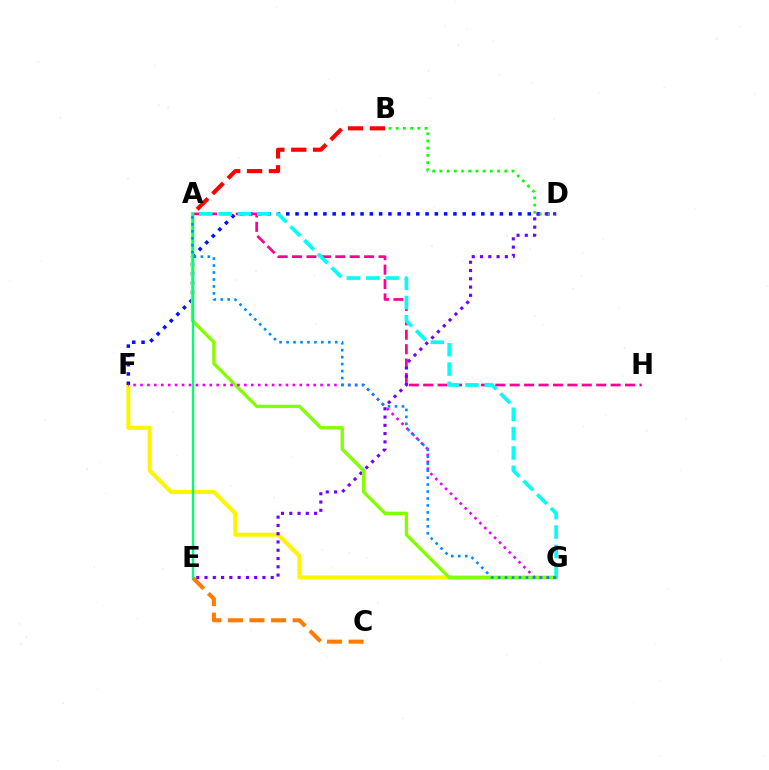{('F', 'G'): [{'color': '#fcf500', 'line_style': 'solid', 'thickness': 2.92}, {'color': '#ee00ff', 'line_style': 'dotted', 'thickness': 1.88}], ('D', 'F'): [{'color': '#0010ff', 'line_style': 'dotted', 'thickness': 2.52}], ('A', 'H'): [{'color': '#ff0094', 'line_style': 'dashed', 'thickness': 1.96}], ('B', 'D'): [{'color': '#08ff00', 'line_style': 'dotted', 'thickness': 1.96}], ('D', 'E'): [{'color': '#7200ff', 'line_style': 'dotted', 'thickness': 2.25}], ('A', 'G'): [{'color': '#84ff00', 'line_style': 'solid', 'thickness': 2.42}, {'color': '#00fff6', 'line_style': 'dashed', 'thickness': 2.63}, {'color': '#008cff', 'line_style': 'dotted', 'thickness': 1.89}], ('A', 'B'): [{'color': '#ff0000', 'line_style': 'dashed', 'thickness': 2.97}], ('A', 'E'): [{'color': '#00ff74', 'line_style': 'solid', 'thickness': 1.69}], ('C', 'E'): [{'color': '#ff7c00', 'line_style': 'dashed', 'thickness': 2.93}]}